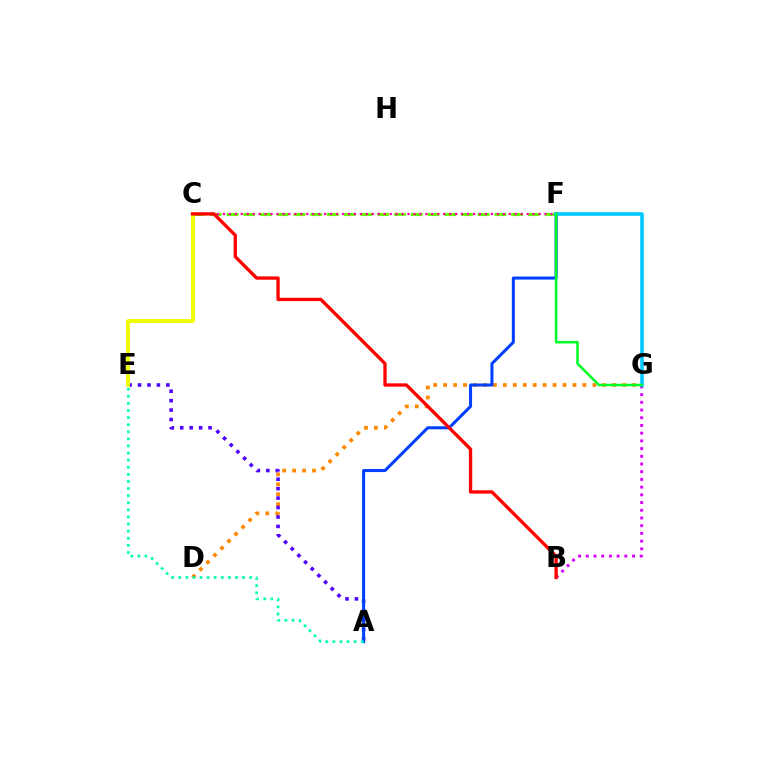{('D', 'G'): [{'color': '#ff8800', 'line_style': 'dotted', 'thickness': 2.7}], ('A', 'E'): [{'color': '#4f00ff', 'line_style': 'dotted', 'thickness': 2.56}, {'color': '#00ffaf', 'line_style': 'dotted', 'thickness': 1.93}], ('C', 'F'): [{'color': '#66ff00', 'line_style': 'dashed', 'thickness': 2.27}, {'color': '#ff00a0', 'line_style': 'dotted', 'thickness': 1.62}], ('C', 'E'): [{'color': '#eeff00', 'line_style': 'solid', 'thickness': 2.78}], ('A', 'F'): [{'color': '#003fff', 'line_style': 'solid', 'thickness': 2.18}], ('B', 'G'): [{'color': '#d600ff', 'line_style': 'dotted', 'thickness': 2.1}], ('F', 'G'): [{'color': '#00c7ff', 'line_style': 'solid', 'thickness': 2.58}, {'color': '#00ff27', 'line_style': 'solid', 'thickness': 1.83}], ('B', 'C'): [{'color': '#ff0000', 'line_style': 'solid', 'thickness': 2.39}]}